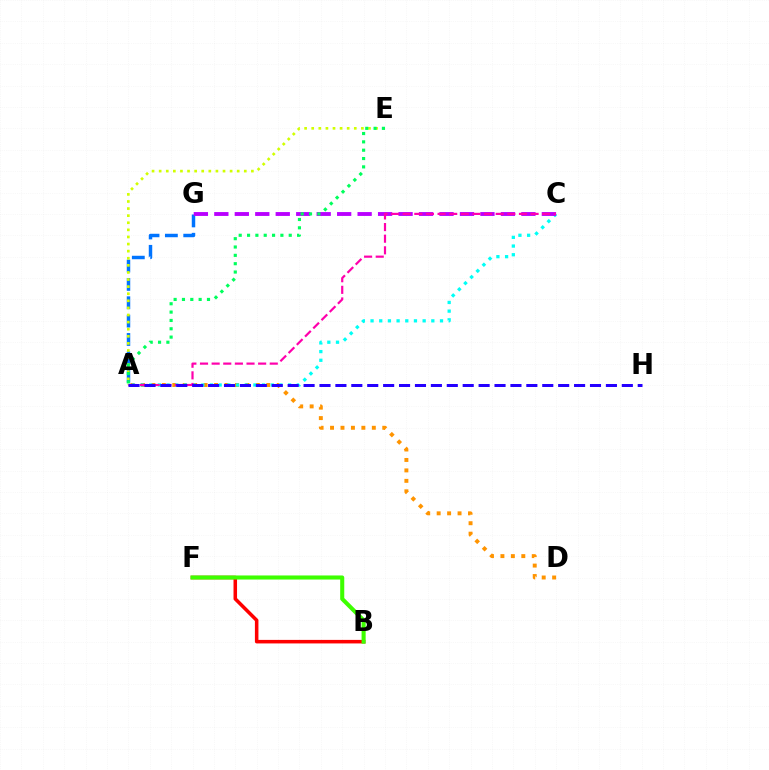{('A', 'G'): [{'color': '#0074ff', 'line_style': 'dashed', 'thickness': 2.49}], ('A', 'D'): [{'color': '#ff9400', 'line_style': 'dotted', 'thickness': 2.84}], ('A', 'C'): [{'color': '#00fff6', 'line_style': 'dotted', 'thickness': 2.36}, {'color': '#ff00ac', 'line_style': 'dashed', 'thickness': 1.58}], ('C', 'G'): [{'color': '#b900ff', 'line_style': 'dashed', 'thickness': 2.78}], ('B', 'F'): [{'color': '#ff0000', 'line_style': 'solid', 'thickness': 2.54}, {'color': '#3dff00', 'line_style': 'solid', 'thickness': 2.93}], ('A', 'E'): [{'color': '#d1ff00', 'line_style': 'dotted', 'thickness': 1.93}, {'color': '#00ff5c', 'line_style': 'dotted', 'thickness': 2.27}], ('A', 'H'): [{'color': '#2500ff', 'line_style': 'dashed', 'thickness': 2.16}]}